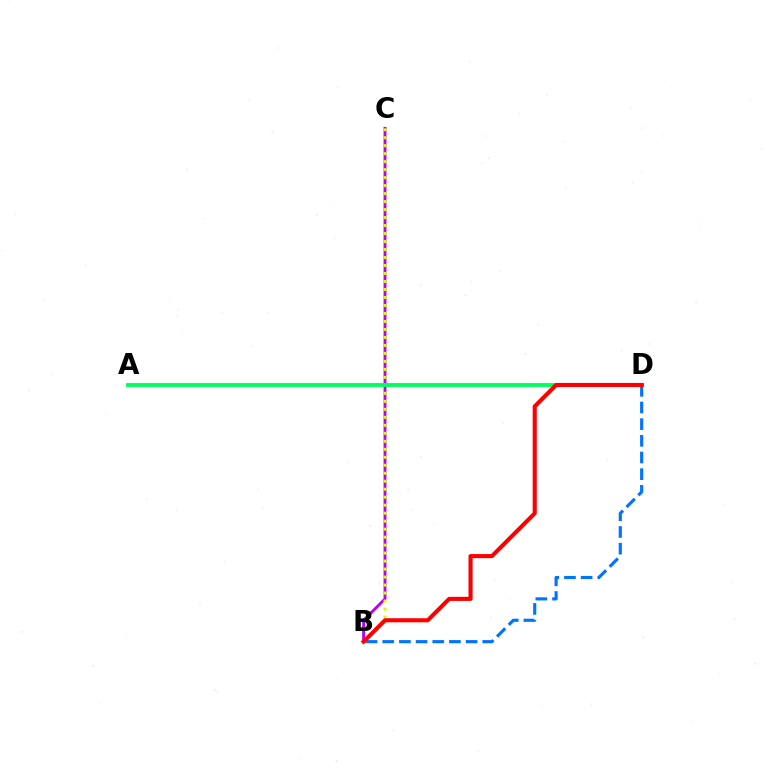{('B', 'C'): [{'color': '#b900ff', 'line_style': 'solid', 'thickness': 2.09}, {'color': '#d1ff00', 'line_style': 'dotted', 'thickness': 2.17}], ('B', 'D'): [{'color': '#0074ff', 'line_style': 'dashed', 'thickness': 2.26}, {'color': '#ff0000', 'line_style': 'solid', 'thickness': 2.95}], ('A', 'D'): [{'color': '#00ff5c', 'line_style': 'solid', 'thickness': 2.78}]}